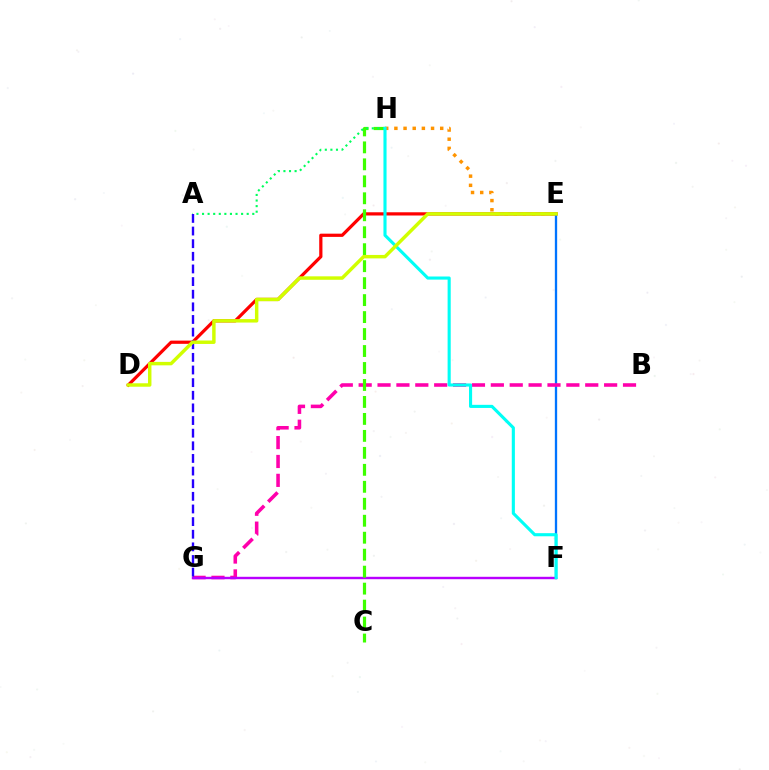{('D', 'E'): [{'color': '#ff0000', 'line_style': 'solid', 'thickness': 2.32}, {'color': '#d1ff00', 'line_style': 'solid', 'thickness': 2.48}], ('E', 'F'): [{'color': '#0074ff', 'line_style': 'solid', 'thickness': 1.66}], ('B', 'G'): [{'color': '#ff00ac', 'line_style': 'dashed', 'thickness': 2.57}], ('E', 'H'): [{'color': '#ff9400', 'line_style': 'dotted', 'thickness': 2.49}], ('F', 'G'): [{'color': '#b900ff', 'line_style': 'solid', 'thickness': 1.73}], ('C', 'H'): [{'color': '#3dff00', 'line_style': 'dashed', 'thickness': 2.31}], ('A', 'H'): [{'color': '#00ff5c', 'line_style': 'dotted', 'thickness': 1.52}], ('A', 'G'): [{'color': '#2500ff', 'line_style': 'dashed', 'thickness': 1.72}], ('F', 'H'): [{'color': '#00fff6', 'line_style': 'solid', 'thickness': 2.24}]}